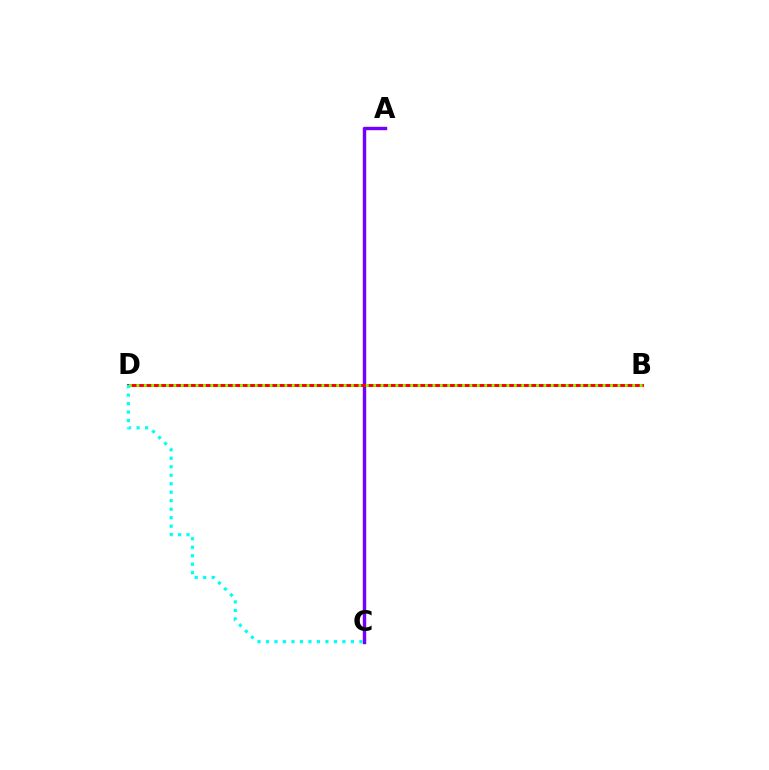{('A', 'C'): [{'color': '#7200ff', 'line_style': 'solid', 'thickness': 2.46}], ('B', 'D'): [{'color': '#ff0000', 'line_style': 'solid', 'thickness': 2.12}, {'color': '#84ff00', 'line_style': 'dotted', 'thickness': 2.01}], ('C', 'D'): [{'color': '#00fff6', 'line_style': 'dotted', 'thickness': 2.31}]}